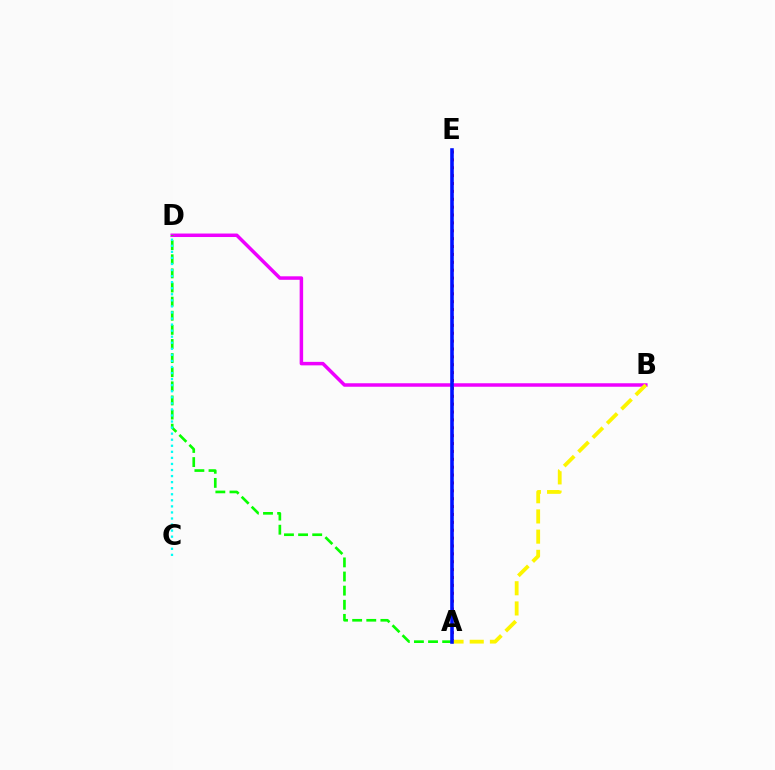{('A', 'E'): [{'color': '#ff0000', 'line_style': 'dotted', 'thickness': 2.14}, {'color': '#0010ff', 'line_style': 'solid', 'thickness': 2.58}], ('B', 'D'): [{'color': '#ee00ff', 'line_style': 'solid', 'thickness': 2.51}], ('A', 'B'): [{'color': '#fcf500', 'line_style': 'dashed', 'thickness': 2.74}], ('A', 'D'): [{'color': '#08ff00', 'line_style': 'dashed', 'thickness': 1.92}], ('C', 'D'): [{'color': '#00fff6', 'line_style': 'dotted', 'thickness': 1.65}]}